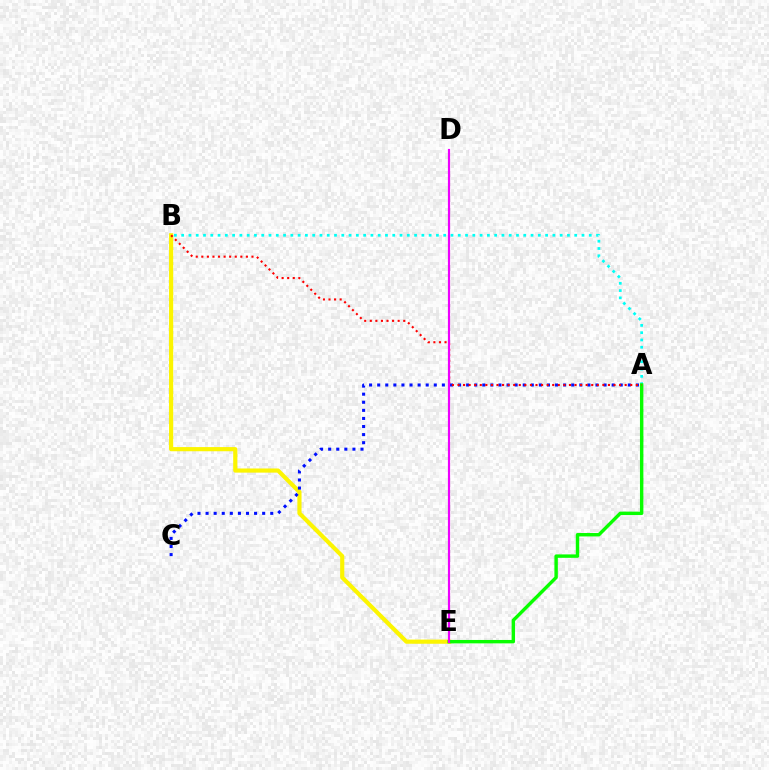{('B', 'E'): [{'color': '#fcf500', 'line_style': 'solid', 'thickness': 2.99}], ('A', 'B'): [{'color': '#00fff6', 'line_style': 'dotted', 'thickness': 1.98}, {'color': '#ff0000', 'line_style': 'dotted', 'thickness': 1.51}], ('A', 'C'): [{'color': '#0010ff', 'line_style': 'dotted', 'thickness': 2.2}], ('A', 'E'): [{'color': '#08ff00', 'line_style': 'solid', 'thickness': 2.46}], ('D', 'E'): [{'color': '#ee00ff', 'line_style': 'solid', 'thickness': 1.57}]}